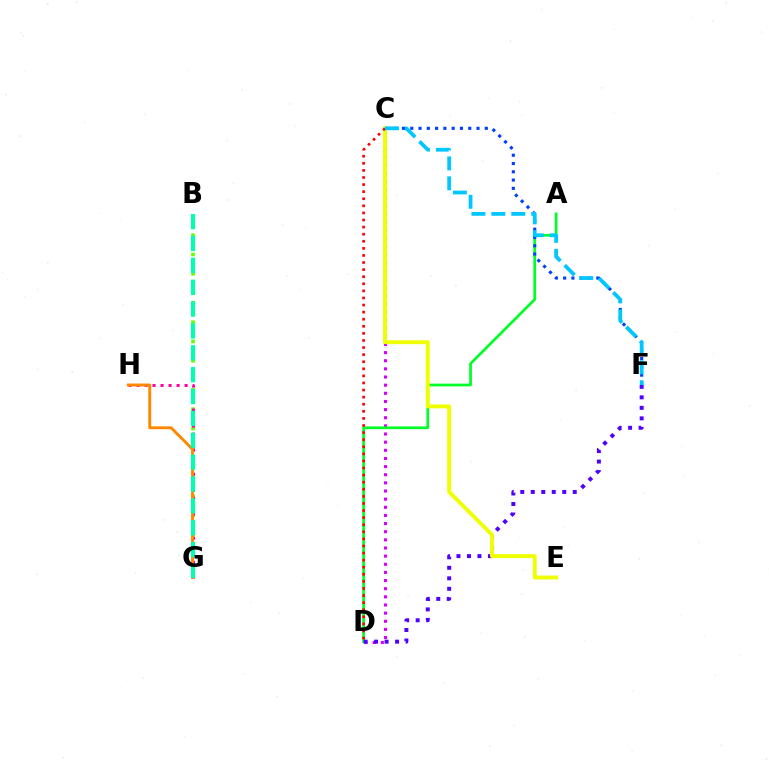{('C', 'D'): [{'color': '#d600ff', 'line_style': 'dotted', 'thickness': 2.21}, {'color': '#ff0000', 'line_style': 'dotted', 'thickness': 1.93}], ('A', 'D'): [{'color': '#00ff27', 'line_style': 'solid', 'thickness': 1.96}], ('D', 'F'): [{'color': '#4f00ff', 'line_style': 'dotted', 'thickness': 2.85}], ('B', 'G'): [{'color': '#66ff00', 'line_style': 'dotted', 'thickness': 2.63}, {'color': '#00ffaf', 'line_style': 'dashed', 'thickness': 2.97}], ('G', 'H'): [{'color': '#ff00a0', 'line_style': 'dotted', 'thickness': 2.18}, {'color': '#ff8800', 'line_style': 'solid', 'thickness': 2.09}], ('C', 'F'): [{'color': '#003fff', 'line_style': 'dotted', 'thickness': 2.25}, {'color': '#00c7ff', 'line_style': 'dashed', 'thickness': 2.71}], ('C', 'E'): [{'color': '#eeff00', 'line_style': 'solid', 'thickness': 2.81}]}